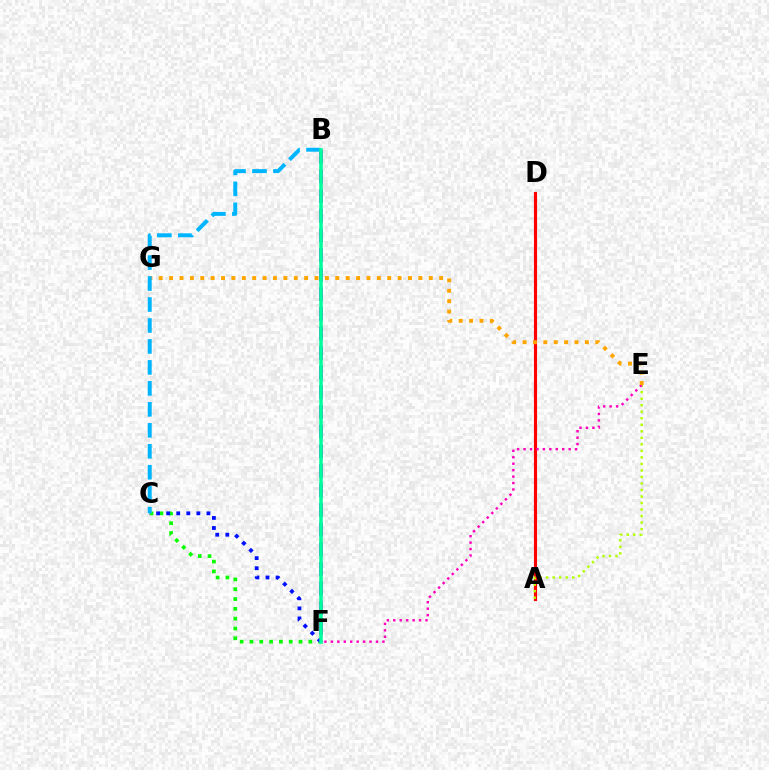{('B', 'F'): [{'color': '#9b00ff', 'line_style': 'dashed', 'thickness': 2.67}, {'color': '#00ff9d', 'line_style': 'solid', 'thickness': 2.57}], ('C', 'F'): [{'color': '#08ff00', 'line_style': 'dotted', 'thickness': 2.66}, {'color': '#0010ff', 'line_style': 'dotted', 'thickness': 2.73}], ('A', 'D'): [{'color': '#ff0000', 'line_style': 'solid', 'thickness': 2.25}], ('A', 'E'): [{'color': '#b3ff00', 'line_style': 'dotted', 'thickness': 1.77}], ('E', 'F'): [{'color': '#ff00bd', 'line_style': 'dotted', 'thickness': 1.75}], ('E', 'G'): [{'color': '#ffa500', 'line_style': 'dotted', 'thickness': 2.82}], ('B', 'C'): [{'color': '#00b5ff', 'line_style': 'dashed', 'thickness': 2.85}]}